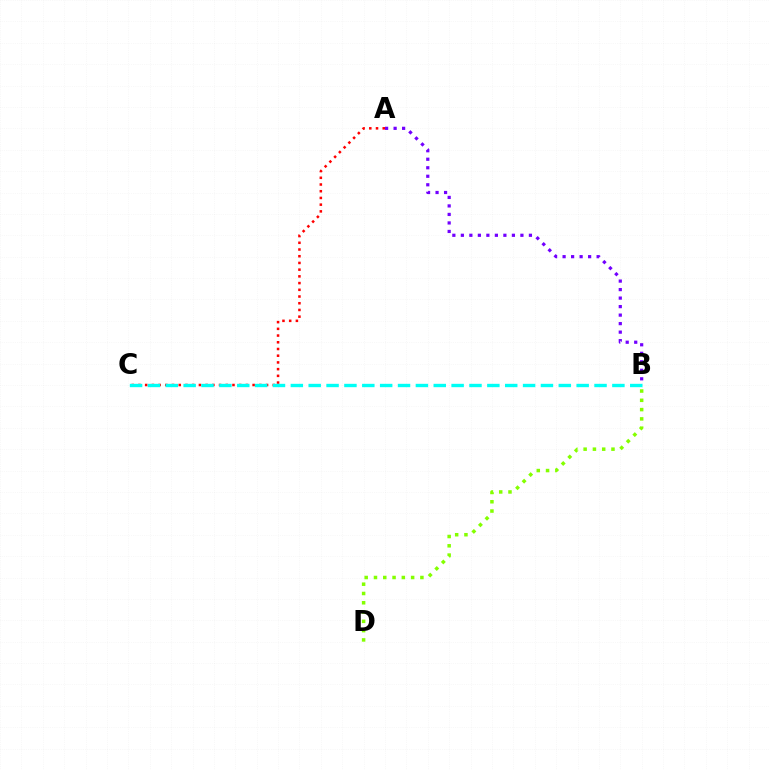{('A', 'C'): [{'color': '#ff0000', 'line_style': 'dotted', 'thickness': 1.82}], ('A', 'B'): [{'color': '#7200ff', 'line_style': 'dotted', 'thickness': 2.31}], ('B', 'C'): [{'color': '#00fff6', 'line_style': 'dashed', 'thickness': 2.43}], ('B', 'D'): [{'color': '#84ff00', 'line_style': 'dotted', 'thickness': 2.52}]}